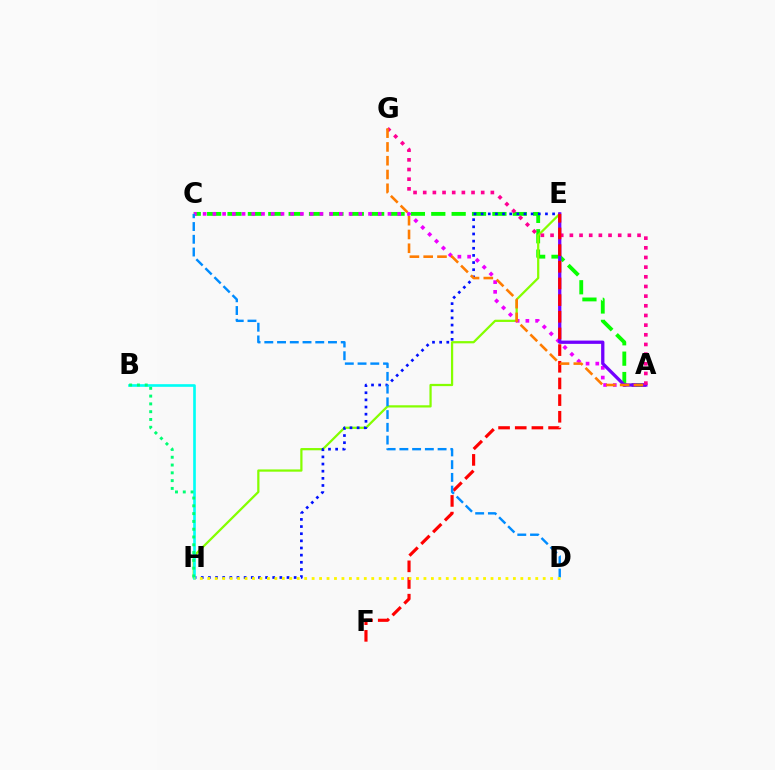{('A', 'C'): [{'color': '#08ff00', 'line_style': 'dashed', 'thickness': 2.77}, {'color': '#ee00ff', 'line_style': 'dotted', 'thickness': 2.64}], ('E', 'H'): [{'color': '#84ff00', 'line_style': 'solid', 'thickness': 1.61}, {'color': '#0010ff', 'line_style': 'dotted', 'thickness': 1.94}], ('B', 'H'): [{'color': '#00fff6', 'line_style': 'solid', 'thickness': 1.9}, {'color': '#00ff74', 'line_style': 'dotted', 'thickness': 2.12}], ('A', 'E'): [{'color': '#7200ff', 'line_style': 'solid', 'thickness': 2.36}], ('A', 'G'): [{'color': '#ff0094', 'line_style': 'dotted', 'thickness': 2.63}, {'color': '#ff7c00', 'line_style': 'dashed', 'thickness': 1.87}], ('E', 'F'): [{'color': '#ff0000', 'line_style': 'dashed', 'thickness': 2.26}], ('C', 'D'): [{'color': '#008cff', 'line_style': 'dashed', 'thickness': 1.73}], ('D', 'H'): [{'color': '#fcf500', 'line_style': 'dotted', 'thickness': 2.03}]}